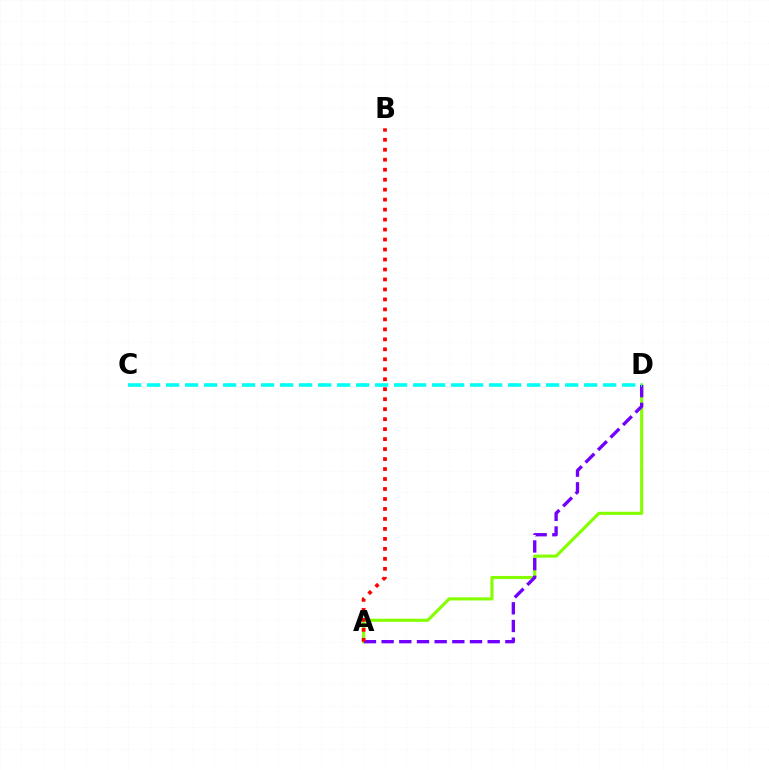{('A', 'D'): [{'color': '#84ff00', 'line_style': 'solid', 'thickness': 2.24}, {'color': '#7200ff', 'line_style': 'dashed', 'thickness': 2.4}], ('C', 'D'): [{'color': '#00fff6', 'line_style': 'dashed', 'thickness': 2.58}], ('A', 'B'): [{'color': '#ff0000', 'line_style': 'dotted', 'thickness': 2.71}]}